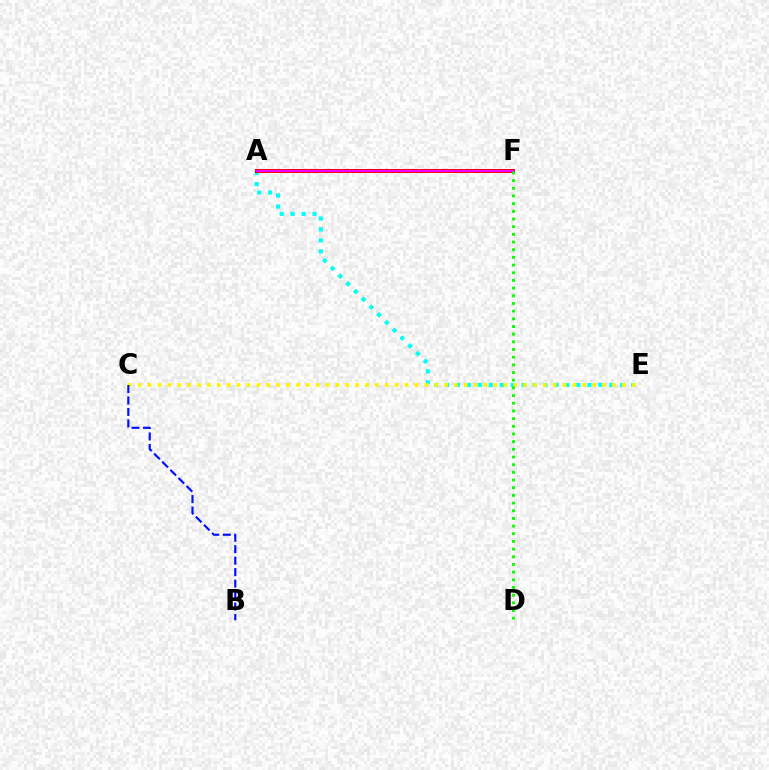{('A', 'E'): [{'color': '#00fff6', 'line_style': 'dotted', 'thickness': 2.98}], ('A', 'F'): [{'color': '#ff0000', 'line_style': 'solid', 'thickness': 2.88}, {'color': '#ee00ff', 'line_style': 'solid', 'thickness': 1.61}], ('C', 'E'): [{'color': '#fcf500', 'line_style': 'dotted', 'thickness': 2.68}], ('B', 'C'): [{'color': '#0010ff', 'line_style': 'dashed', 'thickness': 1.56}], ('D', 'F'): [{'color': '#08ff00', 'line_style': 'dotted', 'thickness': 2.09}]}